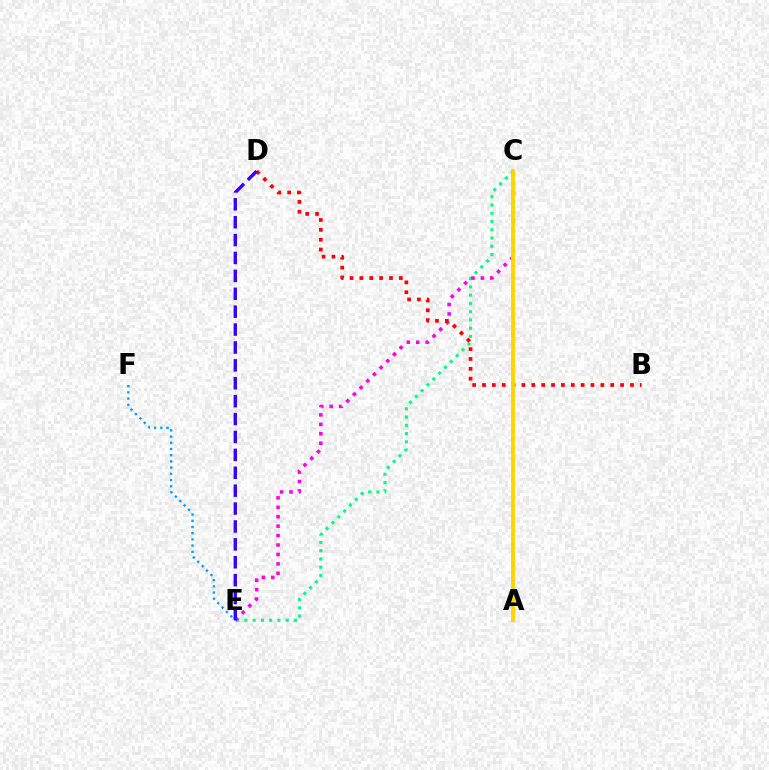{('C', 'E'): [{'color': '#00ff86', 'line_style': 'dotted', 'thickness': 2.24}, {'color': '#ff00ed', 'line_style': 'dotted', 'thickness': 2.56}], ('E', 'F'): [{'color': '#009eff', 'line_style': 'dotted', 'thickness': 1.69}], ('B', 'D'): [{'color': '#ff0000', 'line_style': 'dotted', 'thickness': 2.68}], ('A', 'C'): [{'color': '#4fff00', 'line_style': 'dotted', 'thickness': 2.59}, {'color': '#ffd500', 'line_style': 'solid', 'thickness': 2.76}], ('D', 'E'): [{'color': '#3700ff', 'line_style': 'dashed', 'thickness': 2.43}]}